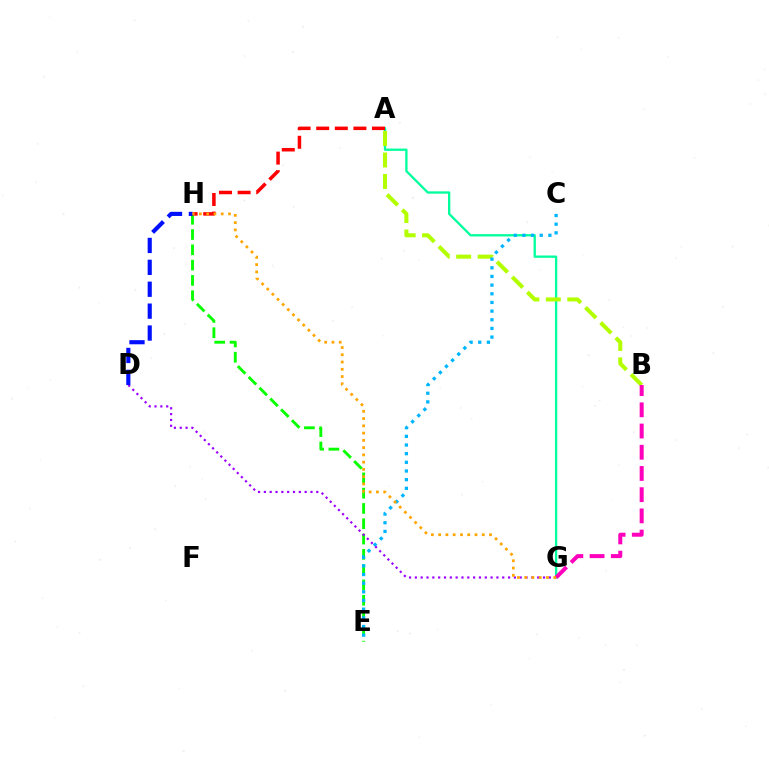{('E', 'H'): [{'color': '#08ff00', 'line_style': 'dashed', 'thickness': 2.08}], ('A', 'G'): [{'color': '#00ff9d', 'line_style': 'solid', 'thickness': 1.67}], ('A', 'B'): [{'color': '#b3ff00', 'line_style': 'dashed', 'thickness': 2.92}], ('C', 'E'): [{'color': '#00b5ff', 'line_style': 'dotted', 'thickness': 2.35}], ('A', 'H'): [{'color': '#ff0000', 'line_style': 'dashed', 'thickness': 2.53}], ('D', 'G'): [{'color': '#9b00ff', 'line_style': 'dotted', 'thickness': 1.58}], ('B', 'G'): [{'color': '#ff00bd', 'line_style': 'dashed', 'thickness': 2.88}], ('D', 'H'): [{'color': '#0010ff', 'line_style': 'dashed', 'thickness': 2.98}], ('G', 'H'): [{'color': '#ffa500', 'line_style': 'dotted', 'thickness': 1.97}]}